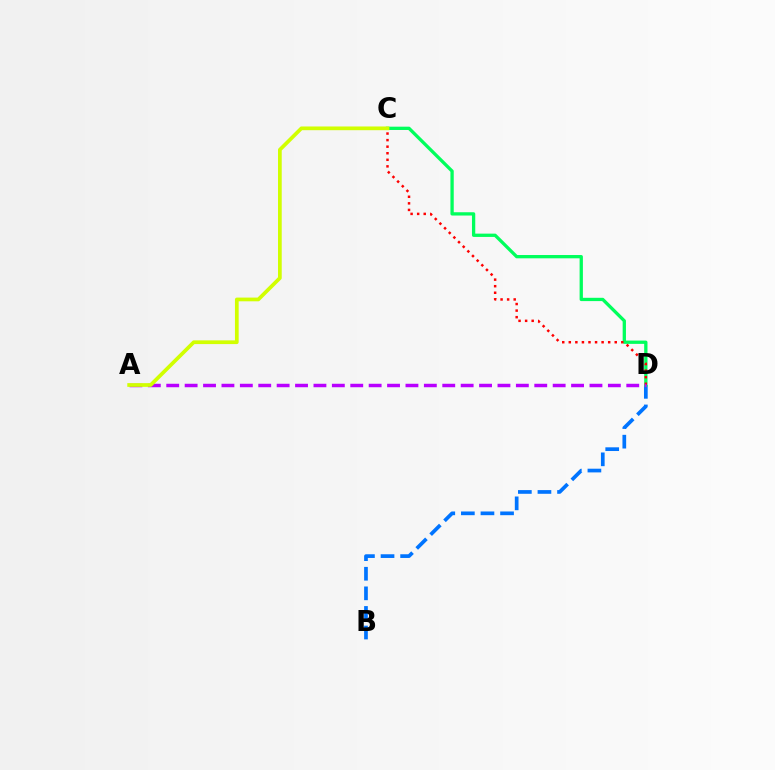{('B', 'D'): [{'color': '#0074ff', 'line_style': 'dashed', 'thickness': 2.66}], ('C', 'D'): [{'color': '#00ff5c', 'line_style': 'solid', 'thickness': 2.37}, {'color': '#ff0000', 'line_style': 'dotted', 'thickness': 1.78}], ('A', 'D'): [{'color': '#b900ff', 'line_style': 'dashed', 'thickness': 2.5}], ('A', 'C'): [{'color': '#d1ff00', 'line_style': 'solid', 'thickness': 2.68}]}